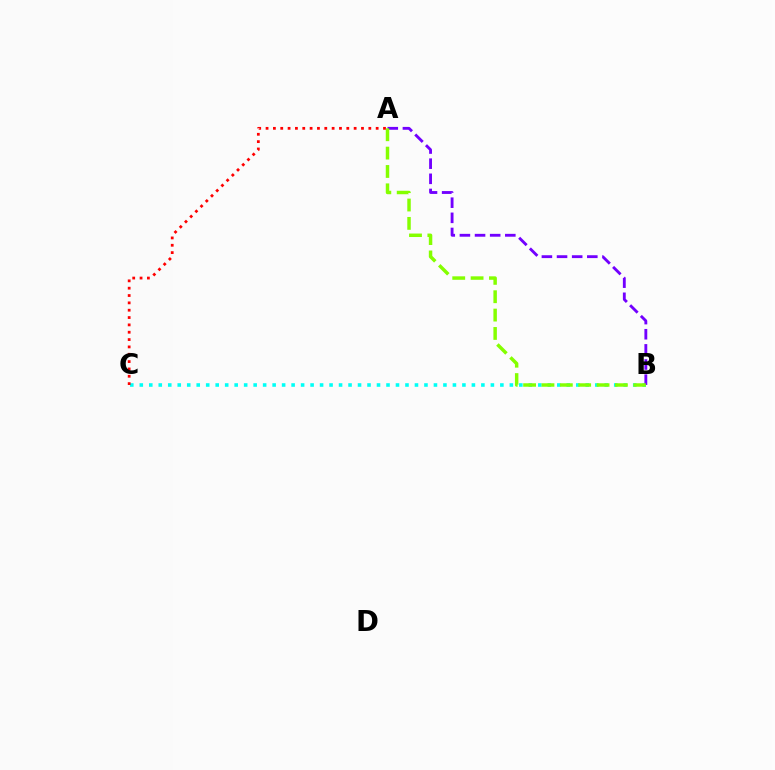{('B', 'C'): [{'color': '#00fff6', 'line_style': 'dotted', 'thickness': 2.58}], ('A', 'B'): [{'color': '#7200ff', 'line_style': 'dashed', 'thickness': 2.06}, {'color': '#84ff00', 'line_style': 'dashed', 'thickness': 2.49}], ('A', 'C'): [{'color': '#ff0000', 'line_style': 'dotted', 'thickness': 1.99}]}